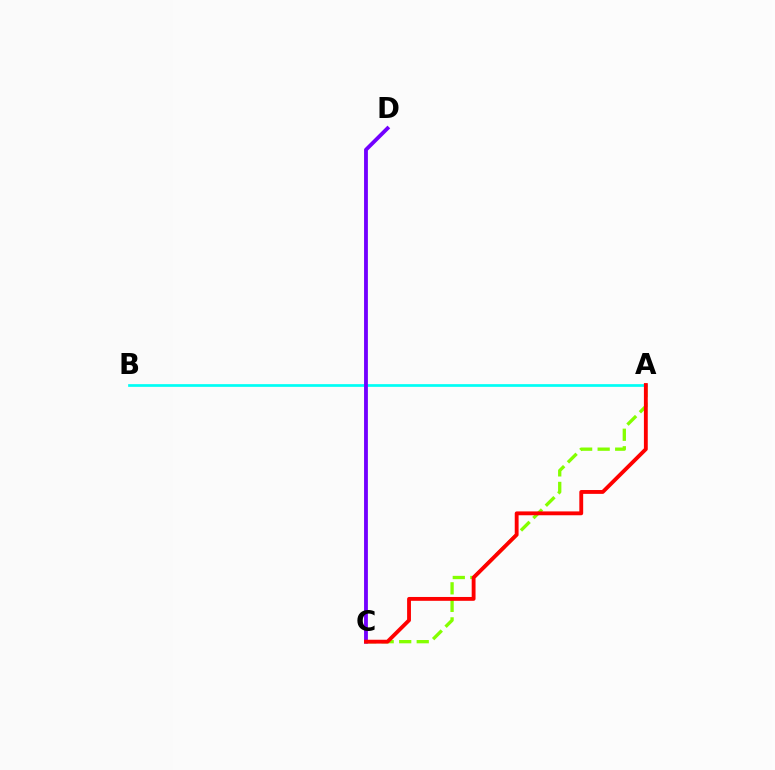{('A', 'C'): [{'color': '#84ff00', 'line_style': 'dashed', 'thickness': 2.38}, {'color': '#ff0000', 'line_style': 'solid', 'thickness': 2.77}], ('A', 'B'): [{'color': '#00fff6', 'line_style': 'solid', 'thickness': 1.95}], ('C', 'D'): [{'color': '#7200ff', 'line_style': 'solid', 'thickness': 2.76}]}